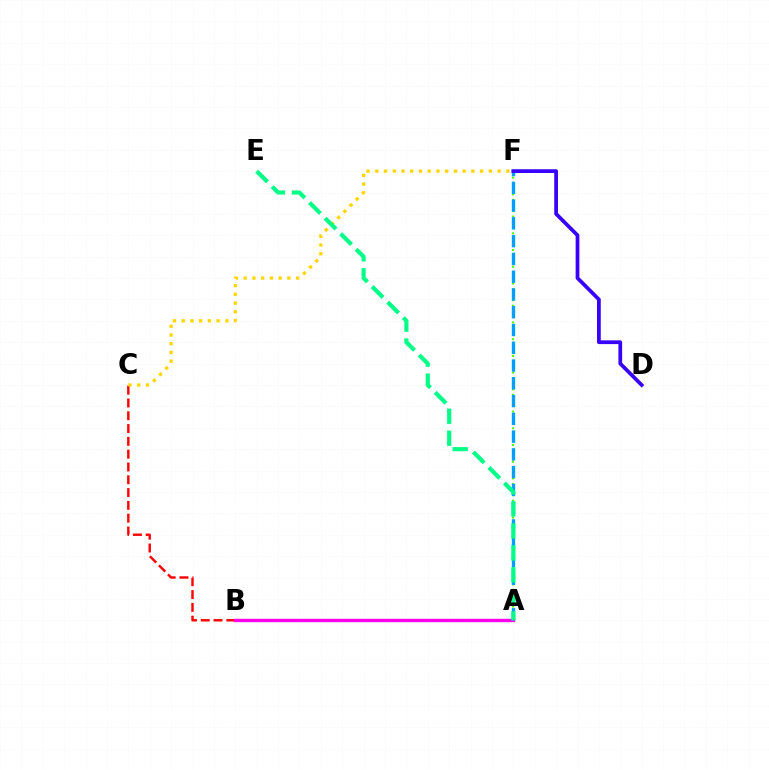{('B', 'C'): [{'color': '#ff0000', 'line_style': 'dashed', 'thickness': 1.74}], ('A', 'B'): [{'color': '#ff00ed', 'line_style': 'solid', 'thickness': 2.44}], ('A', 'F'): [{'color': '#4fff00', 'line_style': 'dotted', 'thickness': 1.51}, {'color': '#009eff', 'line_style': 'dashed', 'thickness': 2.41}], ('C', 'F'): [{'color': '#ffd500', 'line_style': 'dotted', 'thickness': 2.37}], ('D', 'F'): [{'color': '#3700ff', 'line_style': 'solid', 'thickness': 2.69}], ('A', 'E'): [{'color': '#00ff86', 'line_style': 'dashed', 'thickness': 2.99}]}